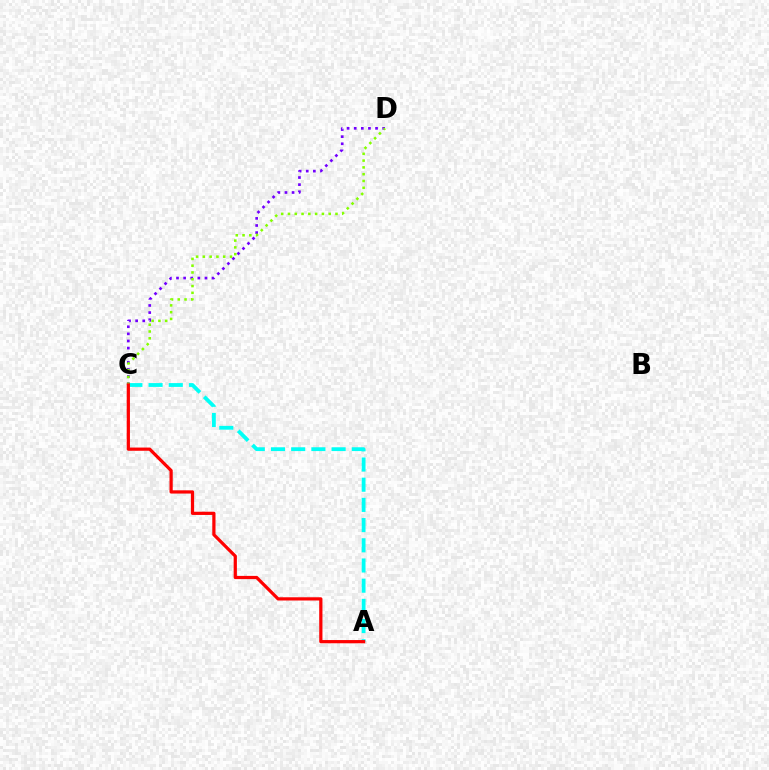{('A', 'C'): [{'color': '#00fff6', 'line_style': 'dashed', 'thickness': 2.74}, {'color': '#ff0000', 'line_style': 'solid', 'thickness': 2.32}], ('C', 'D'): [{'color': '#7200ff', 'line_style': 'dotted', 'thickness': 1.93}, {'color': '#84ff00', 'line_style': 'dotted', 'thickness': 1.84}]}